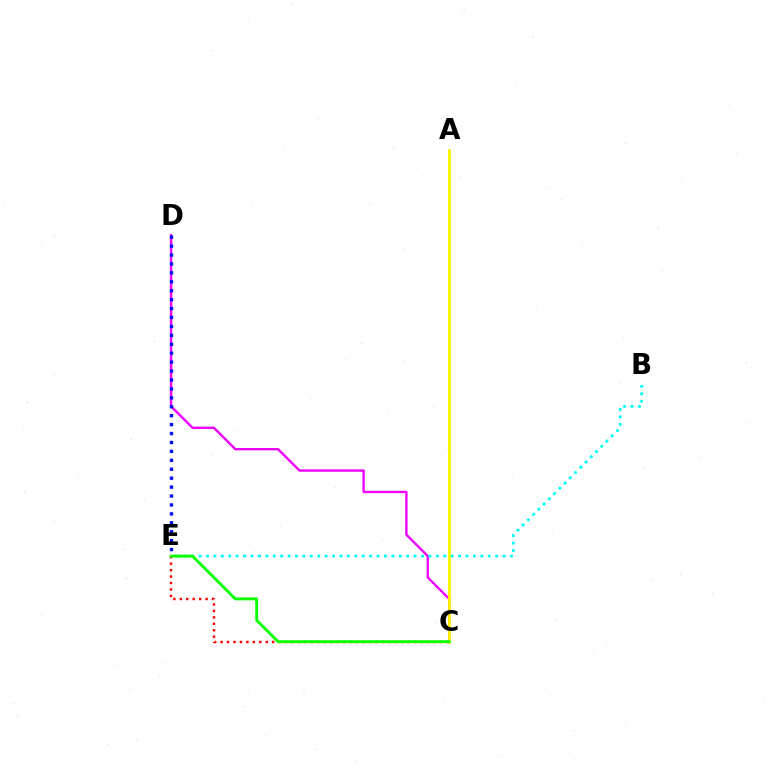{('C', 'D'): [{'color': '#ee00ff', 'line_style': 'solid', 'thickness': 1.71}], ('A', 'C'): [{'color': '#fcf500', 'line_style': 'solid', 'thickness': 2.04}], ('B', 'E'): [{'color': '#00fff6', 'line_style': 'dotted', 'thickness': 2.01}], ('D', 'E'): [{'color': '#0010ff', 'line_style': 'dotted', 'thickness': 2.43}], ('C', 'E'): [{'color': '#ff0000', 'line_style': 'dotted', 'thickness': 1.75}, {'color': '#08ff00', 'line_style': 'solid', 'thickness': 2.07}]}